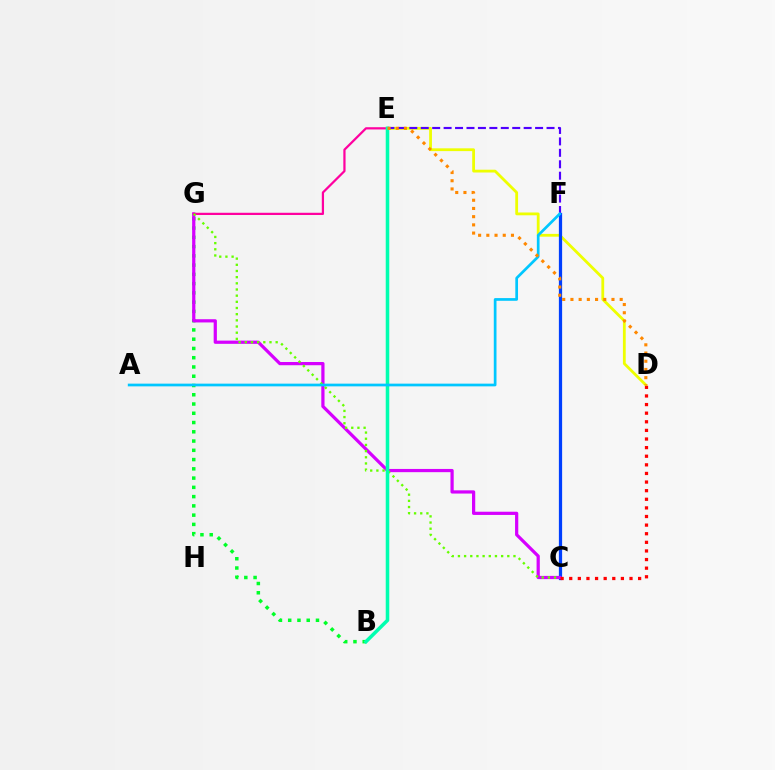{('D', 'E'): [{'color': '#eeff00', 'line_style': 'solid', 'thickness': 2.01}, {'color': '#ff8800', 'line_style': 'dotted', 'thickness': 2.23}], ('C', 'F'): [{'color': '#003fff', 'line_style': 'solid', 'thickness': 2.33}], ('B', 'G'): [{'color': '#00ff27', 'line_style': 'dotted', 'thickness': 2.52}], ('C', 'G'): [{'color': '#d600ff', 'line_style': 'solid', 'thickness': 2.32}, {'color': '#66ff00', 'line_style': 'dotted', 'thickness': 1.68}], ('E', 'G'): [{'color': '#ff00a0', 'line_style': 'solid', 'thickness': 1.61}], ('E', 'F'): [{'color': '#4f00ff', 'line_style': 'dashed', 'thickness': 1.55}], ('B', 'E'): [{'color': '#00ffaf', 'line_style': 'solid', 'thickness': 2.56}], ('A', 'F'): [{'color': '#00c7ff', 'line_style': 'solid', 'thickness': 1.95}], ('C', 'D'): [{'color': '#ff0000', 'line_style': 'dotted', 'thickness': 2.34}]}